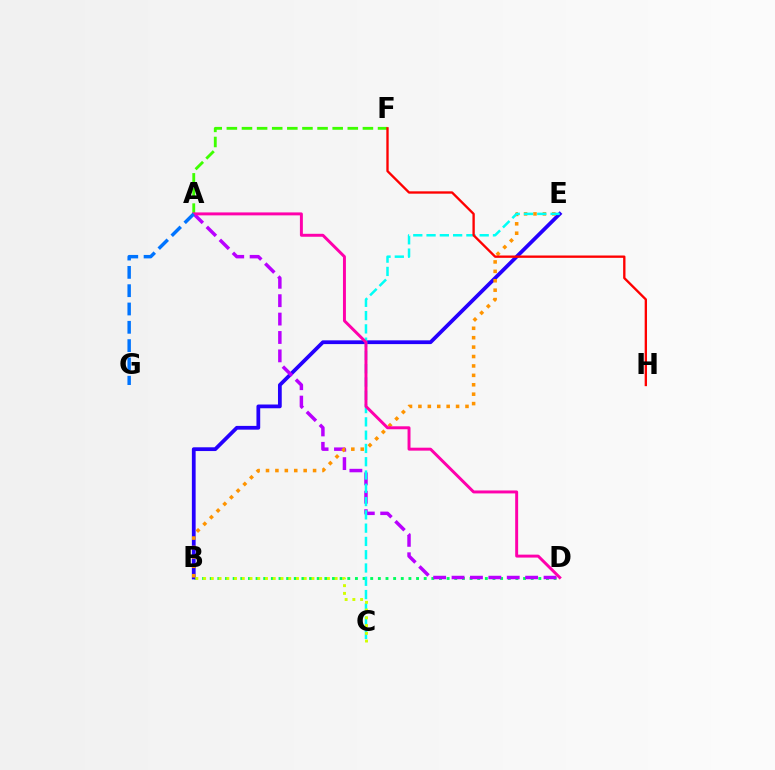{('A', 'F'): [{'color': '#3dff00', 'line_style': 'dashed', 'thickness': 2.05}], ('B', 'D'): [{'color': '#00ff5c', 'line_style': 'dotted', 'thickness': 2.08}], ('B', 'E'): [{'color': '#2500ff', 'line_style': 'solid', 'thickness': 2.71}, {'color': '#ff9400', 'line_style': 'dotted', 'thickness': 2.56}], ('A', 'D'): [{'color': '#b900ff', 'line_style': 'dashed', 'thickness': 2.5}, {'color': '#ff00ac', 'line_style': 'solid', 'thickness': 2.12}], ('C', 'E'): [{'color': '#00fff6', 'line_style': 'dashed', 'thickness': 1.8}], ('A', 'G'): [{'color': '#0074ff', 'line_style': 'dashed', 'thickness': 2.49}], ('B', 'C'): [{'color': '#d1ff00', 'line_style': 'dotted', 'thickness': 2.1}], ('F', 'H'): [{'color': '#ff0000', 'line_style': 'solid', 'thickness': 1.69}]}